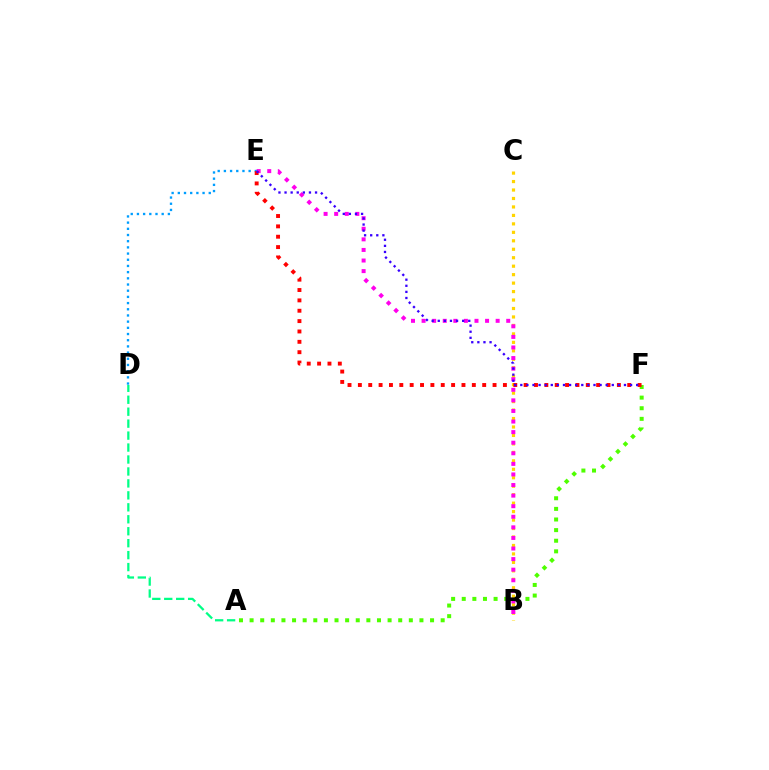{('A', 'F'): [{'color': '#4fff00', 'line_style': 'dotted', 'thickness': 2.88}], ('D', 'E'): [{'color': '#009eff', 'line_style': 'dotted', 'thickness': 1.68}], ('B', 'C'): [{'color': '#ffd500', 'line_style': 'dotted', 'thickness': 2.3}], ('B', 'E'): [{'color': '#ff00ed', 'line_style': 'dotted', 'thickness': 2.87}], ('A', 'D'): [{'color': '#00ff86', 'line_style': 'dashed', 'thickness': 1.62}], ('E', 'F'): [{'color': '#ff0000', 'line_style': 'dotted', 'thickness': 2.81}, {'color': '#3700ff', 'line_style': 'dotted', 'thickness': 1.66}]}